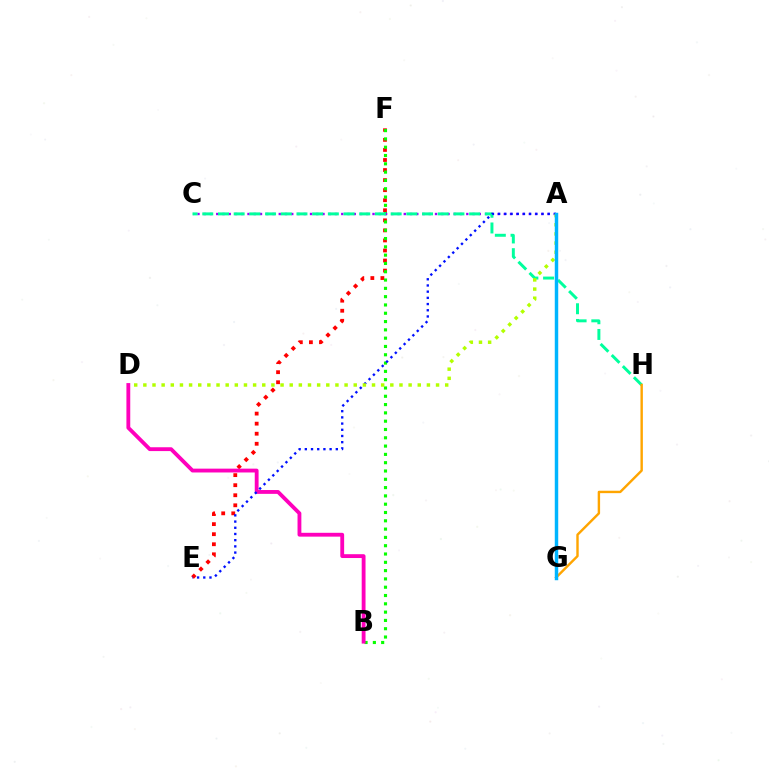{('E', 'F'): [{'color': '#ff0000', 'line_style': 'dotted', 'thickness': 2.73}], ('B', 'F'): [{'color': '#08ff00', 'line_style': 'dotted', 'thickness': 2.26}], ('A', 'C'): [{'color': '#9b00ff', 'line_style': 'dotted', 'thickness': 1.7}], ('B', 'D'): [{'color': '#ff00bd', 'line_style': 'solid', 'thickness': 2.76}], ('C', 'H'): [{'color': '#00ff9d', 'line_style': 'dashed', 'thickness': 2.13}], ('A', 'E'): [{'color': '#0010ff', 'line_style': 'dotted', 'thickness': 1.68}], ('G', 'H'): [{'color': '#ffa500', 'line_style': 'solid', 'thickness': 1.74}], ('A', 'D'): [{'color': '#b3ff00', 'line_style': 'dotted', 'thickness': 2.49}], ('A', 'G'): [{'color': '#00b5ff', 'line_style': 'solid', 'thickness': 2.48}]}